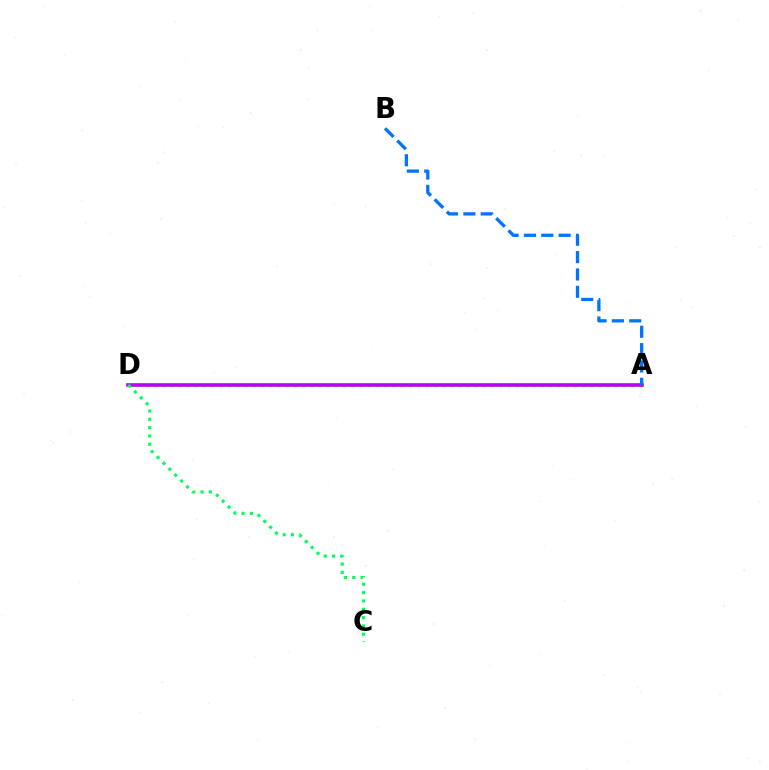{('A', 'D'): [{'color': '#ff0000', 'line_style': 'dotted', 'thickness': 2.24}, {'color': '#d1ff00', 'line_style': 'solid', 'thickness': 2.58}, {'color': '#b900ff', 'line_style': 'solid', 'thickness': 2.53}], ('A', 'B'): [{'color': '#0074ff', 'line_style': 'dashed', 'thickness': 2.36}], ('C', 'D'): [{'color': '#00ff5c', 'line_style': 'dotted', 'thickness': 2.26}]}